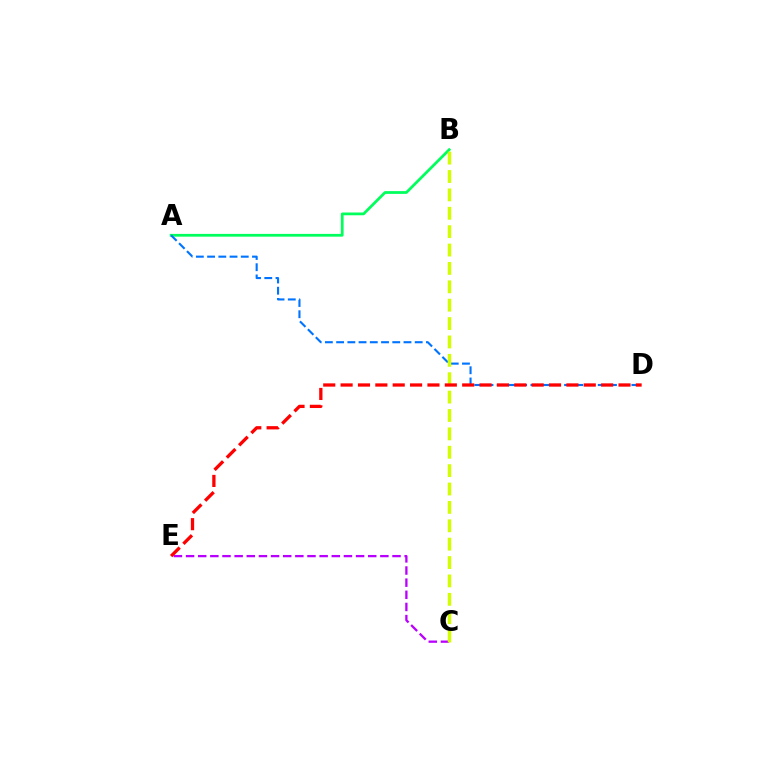{('A', 'B'): [{'color': '#00ff5c', 'line_style': 'solid', 'thickness': 1.99}], ('C', 'E'): [{'color': '#b900ff', 'line_style': 'dashed', 'thickness': 1.65}], ('A', 'D'): [{'color': '#0074ff', 'line_style': 'dashed', 'thickness': 1.53}], ('B', 'C'): [{'color': '#d1ff00', 'line_style': 'dashed', 'thickness': 2.5}], ('D', 'E'): [{'color': '#ff0000', 'line_style': 'dashed', 'thickness': 2.36}]}